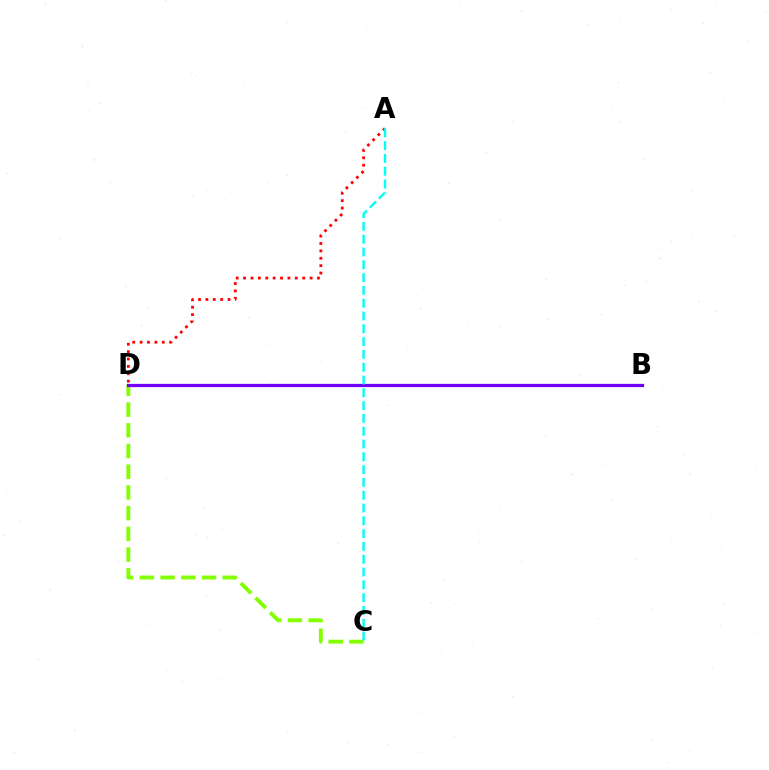{('C', 'D'): [{'color': '#84ff00', 'line_style': 'dashed', 'thickness': 2.81}], ('B', 'D'): [{'color': '#7200ff', 'line_style': 'solid', 'thickness': 2.35}], ('A', 'D'): [{'color': '#ff0000', 'line_style': 'dotted', 'thickness': 2.01}], ('A', 'C'): [{'color': '#00fff6', 'line_style': 'dashed', 'thickness': 1.74}]}